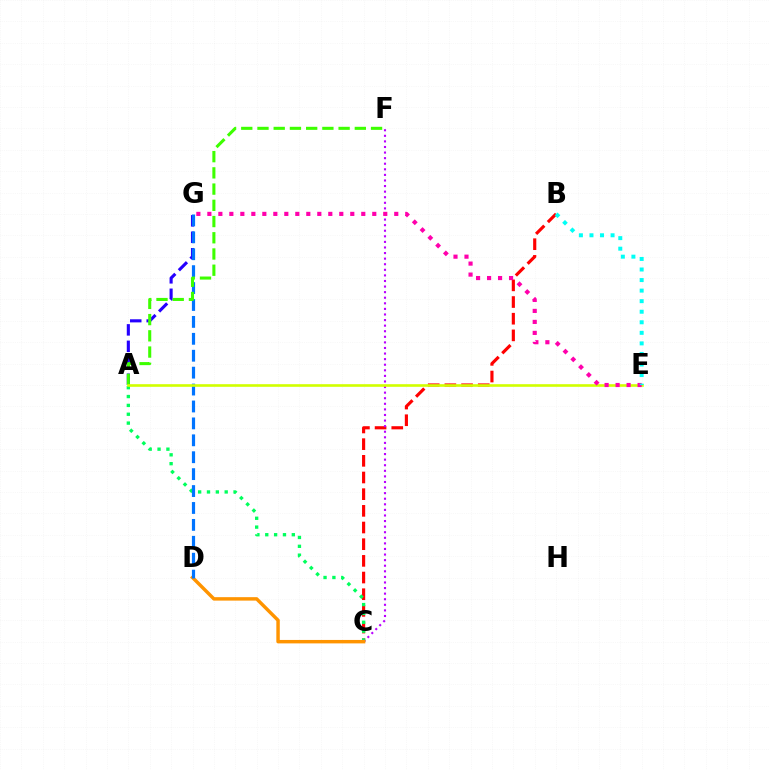{('B', 'C'): [{'color': '#ff0000', 'line_style': 'dashed', 'thickness': 2.27}], ('A', 'G'): [{'color': '#2500ff', 'line_style': 'dashed', 'thickness': 2.24}], ('A', 'C'): [{'color': '#00ff5c', 'line_style': 'dotted', 'thickness': 2.41}], ('C', 'F'): [{'color': '#b900ff', 'line_style': 'dotted', 'thickness': 1.52}], ('C', 'D'): [{'color': '#ff9400', 'line_style': 'solid', 'thickness': 2.48}], ('D', 'G'): [{'color': '#0074ff', 'line_style': 'dashed', 'thickness': 2.3}], ('A', 'F'): [{'color': '#3dff00', 'line_style': 'dashed', 'thickness': 2.2}], ('A', 'E'): [{'color': '#d1ff00', 'line_style': 'solid', 'thickness': 1.89}], ('E', 'G'): [{'color': '#ff00ac', 'line_style': 'dotted', 'thickness': 2.99}], ('B', 'E'): [{'color': '#00fff6', 'line_style': 'dotted', 'thickness': 2.87}]}